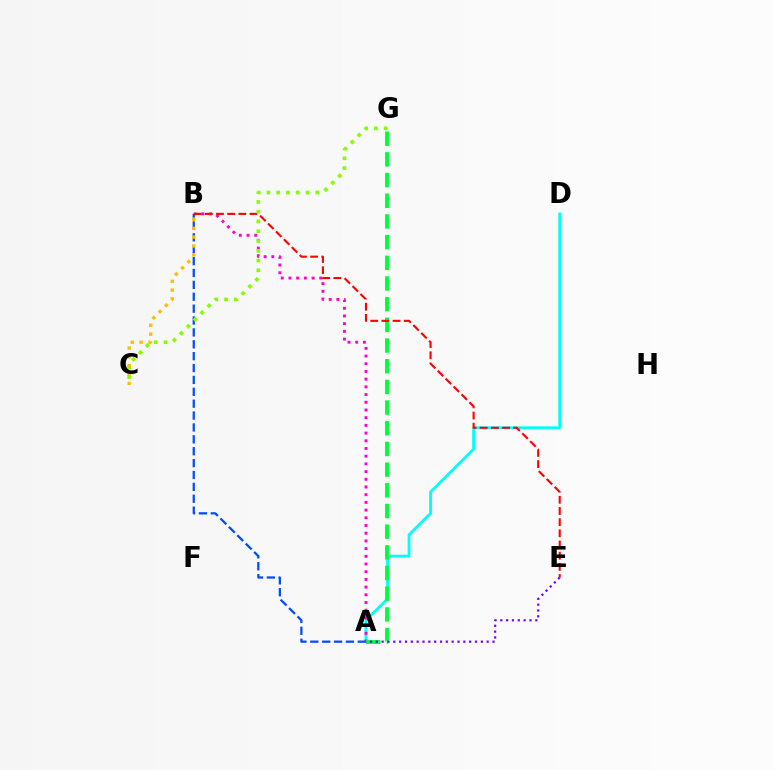{('A', 'D'): [{'color': '#00fff6', 'line_style': 'solid', 'thickness': 2.03}], ('A', 'B'): [{'color': '#004bff', 'line_style': 'dashed', 'thickness': 1.61}, {'color': '#ff00cf', 'line_style': 'dotted', 'thickness': 2.09}], ('A', 'G'): [{'color': '#00ff39', 'line_style': 'dashed', 'thickness': 2.81}], ('B', 'E'): [{'color': '#ff0000', 'line_style': 'dashed', 'thickness': 1.52}], ('A', 'E'): [{'color': '#7200ff', 'line_style': 'dotted', 'thickness': 1.59}], ('C', 'G'): [{'color': '#84ff00', 'line_style': 'dotted', 'thickness': 2.65}], ('B', 'C'): [{'color': '#ffbd00', 'line_style': 'dotted', 'thickness': 2.4}]}